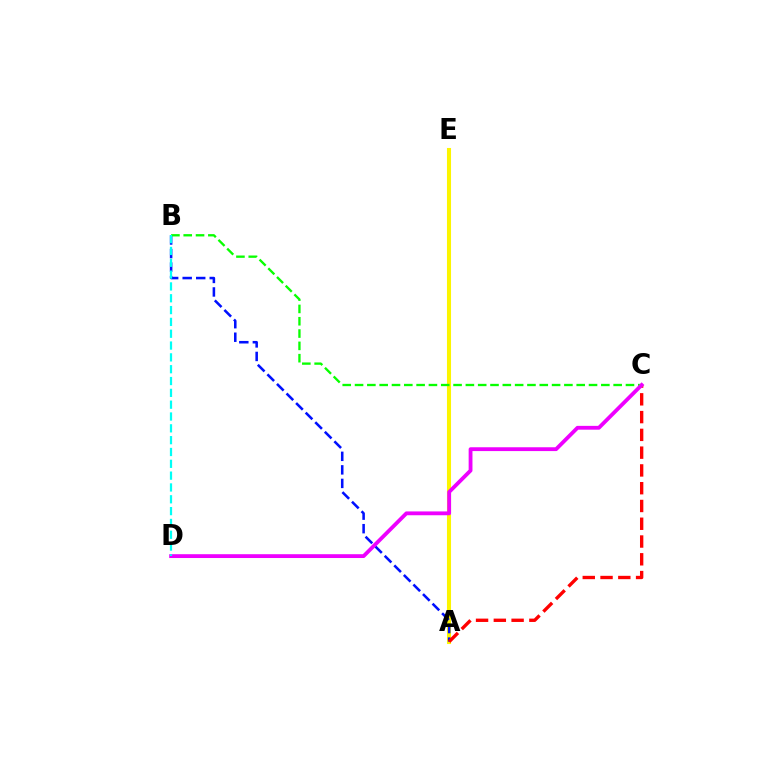{('A', 'E'): [{'color': '#fcf500', 'line_style': 'solid', 'thickness': 2.93}], ('A', 'B'): [{'color': '#0010ff', 'line_style': 'dashed', 'thickness': 1.84}], ('B', 'C'): [{'color': '#08ff00', 'line_style': 'dashed', 'thickness': 1.67}], ('A', 'C'): [{'color': '#ff0000', 'line_style': 'dashed', 'thickness': 2.41}], ('C', 'D'): [{'color': '#ee00ff', 'line_style': 'solid', 'thickness': 2.75}], ('B', 'D'): [{'color': '#00fff6', 'line_style': 'dashed', 'thickness': 1.61}]}